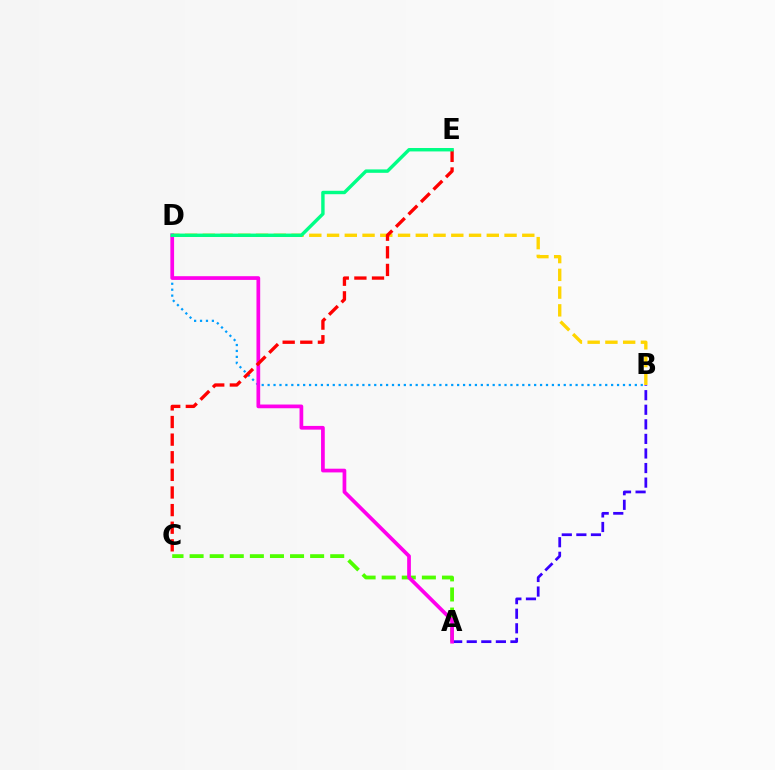{('A', 'B'): [{'color': '#3700ff', 'line_style': 'dashed', 'thickness': 1.98}], ('B', 'D'): [{'color': '#ffd500', 'line_style': 'dashed', 'thickness': 2.41}, {'color': '#009eff', 'line_style': 'dotted', 'thickness': 1.61}], ('A', 'C'): [{'color': '#4fff00', 'line_style': 'dashed', 'thickness': 2.73}], ('A', 'D'): [{'color': '#ff00ed', 'line_style': 'solid', 'thickness': 2.68}], ('C', 'E'): [{'color': '#ff0000', 'line_style': 'dashed', 'thickness': 2.39}], ('D', 'E'): [{'color': '#00ff86', 'line_style': 'solid', 'thickness': 2.46}]}